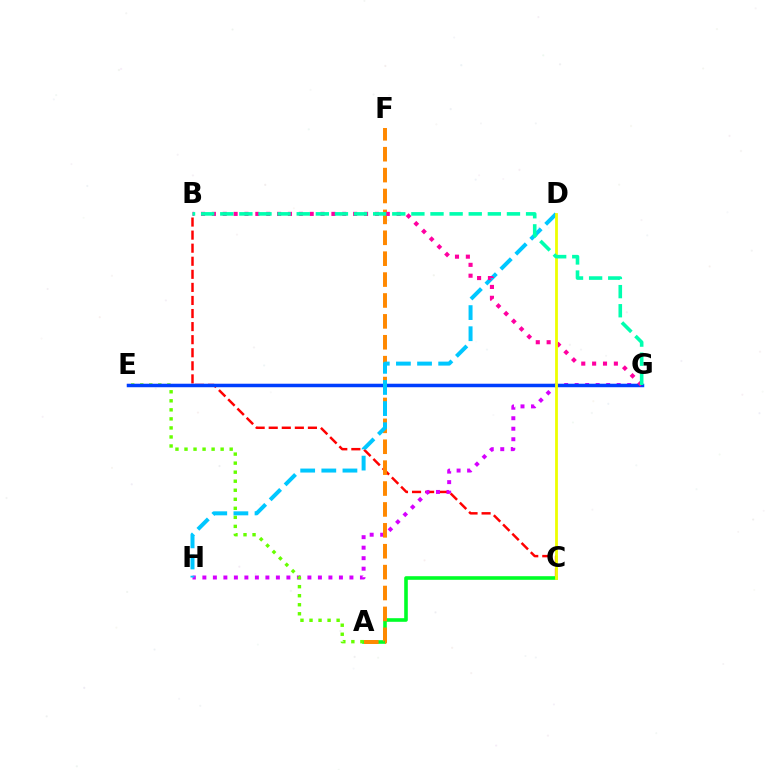{('B', 'C'): [{'color': '#ff0000', 'line_style': 'dashed', 'thickness': 1.78}], ('E', 'G'): [{'color': '#4f00ff', 'line_style': 'solid', 'thickness': 1.52}, {'color': '#003fff', 'line_style': 'solid', 'thickness': 2.5}], ('G', 'H'): [{'color': '#d600ff', 'line_style': 'dotted', 'thickness': 2.85}], ('A', 'C'): [{'color': '#00ff27', 'line_style': 'solid', 'thickness': 2.6}], ('A', 'E'): [{'color': '#66ff00', 'line_style': 'dotted', 'thickness': 2.45}], ('A', 'F'): [{'color': '#ff8800', 'line_style': 'dashed', 'thickness': 2.84}], ('D', 'H'): [{'color': '#00c7ff', 'line_style': 'dashed', 'thickness': 2.87}], ('B', 'G'): [{'color': '#ff00a0', 'line_style': 'dotted', 'thickness': 2.95}, {'color': '#00ffaf', 'line_style': 'dashed', 'thickness': 2.6}], ('C', 'D'): [{'color': '#eeff00', 'line_style': 'solid', 'thickness': 2.01}]}